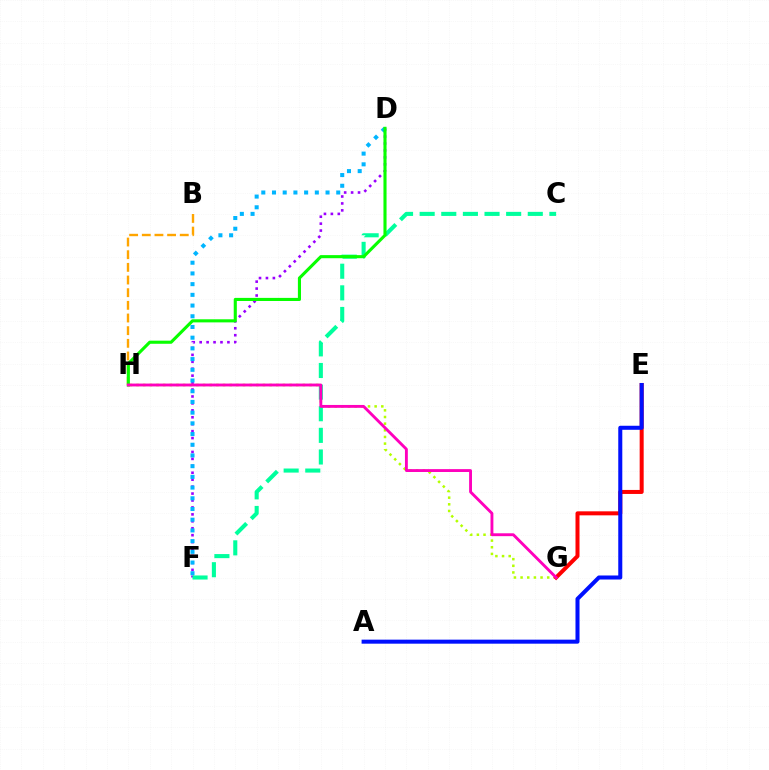{('D', 'F'): [{'color': '#9b00ff', 'line_style': 'dotted', 'thickness': 1.88}, {'color': '#00b5ff', 'line_style': 'dotted', 'thickness': 2.91}], ('G', 'H'): [{'color': '#b3ff00', 'line_style': 'dotted', 'thickness': 1.81}, {'color': '#ff00bd', 'line_style': 'solid', 'thickness': 2.07}], ('C', 'F'): [{'color': '#00ff9d', 'line_style': 'dashed', 'thickness': 2.94}], ('B', 'H'): [{'color': '#ffa500', 'line_style': 'dashed', 'thickness': 1.72}], ('D', 'H'): [{'color': '#08ff00', 'line_style': 'solid', 'thickness': 2.23}], ('E', 'G'): [{'color': '#ff0000', 'line_style': 'solid', 'thickness': 2.89}], ('A', 'E'): [{'color': '#0010ff', 'line_style': 'solid', 'thickness': 2.9}]}